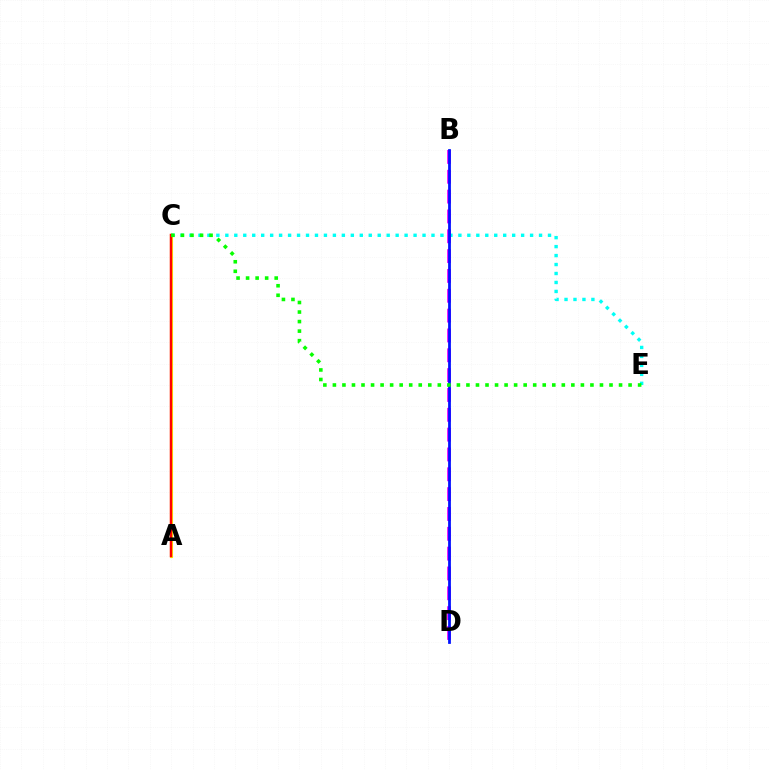{('C', 'E'): [{'color': '#00fff6', 'line_style': 'dotted', 'thickness': 2.44}, {'color': '#08ff00', 'line_style': 'dotted', 'thickness': 2.59}], ('B', 'D'): [{'color': '#ee00ff', 'line_style': 'dashed', 'thickness': 2.69}, {'color': '#0010ff', 'line_style': 'solid', 'thickness': 1.99}], ('A', 'C'): [{'color': '#fcf500', 'line_style': 'solid', 'thickness': 2.25}, {'color': '#ff0000', 'line_style': 'solid', 'thickness': 1.77}]}